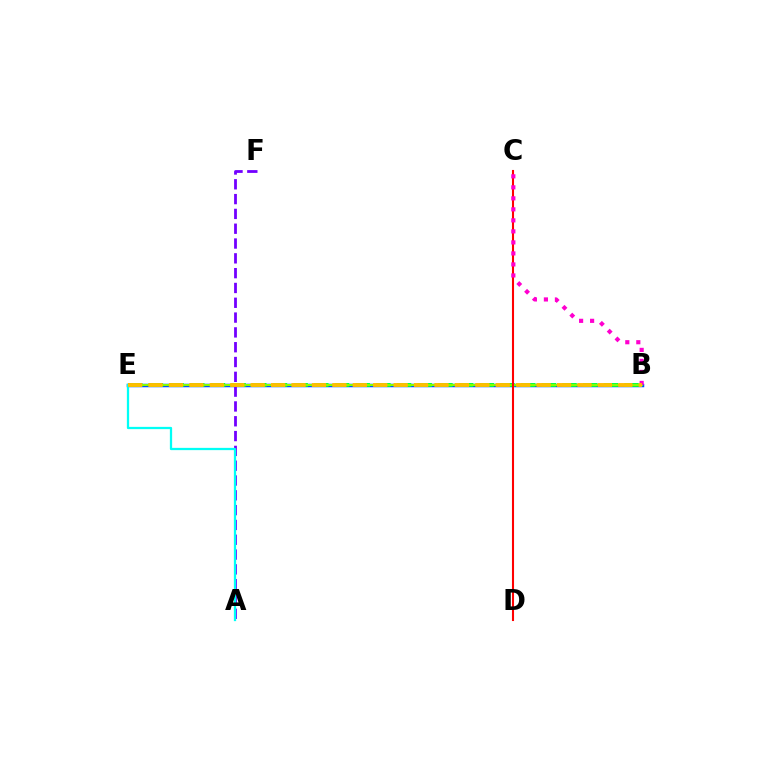{('B', 'E'): [{'color': '#004bff', 'line_style': 'solid', 'thickness': 2.52}, {'color': '#00ff39', 'line_style': 'dashed', 'thickness': 2.81}, {'color': '#84ff00', 'line_style': 'solid', 'thickness': 1.51}, {'color': '#ffbd00', 'line_style': 'dashed', 'thickness': 2.77}], ('A', 'F'): [{'color': '#7200ff', 'line_style': 'dashed', 'thickness': 2.01}], ('A', 'E'): [{'color': '#00fff6', 'line_style': 'solid', 'thickness': 1.63}], ('C', 'D'): [{'color': '#ff0000', 'line_style': 'solid', 'thickness': 1.5}], ('B', 'C'): [{'color': '#ff00cf', 'line_style': 'dotted', 'thickness': 2.99}]}